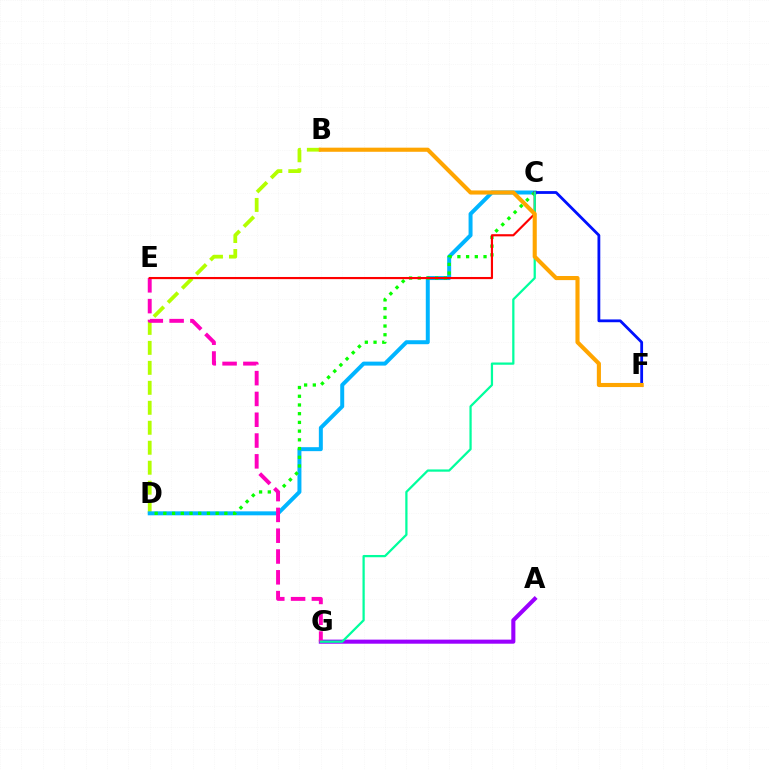{('B', 'D'): [{'color': '#b3ff00', 'line_style': 'dashed', 'thickness': 2.71}], ('C', 'D'): [{'color': '#00b5ff', 'line_style': 'solid', 'thickness': 2.86}, {'color': '#08ff00', 'line_style': 'dotted', 'thickness': 2.37}], ('A', 'G'): [{'color': '#9b00ff', 'line_style': 'solid', 'thickness': 2.93}], ('E', 'G'): [{'color': '#ff00bd', 'line_style': 'dashed', 'thickness': 2.83}], ('C', 'F'): [{'color': '#0010ff', 'line_style': 'solid', 'thickness': 2.01}], ('C', 'E'): [{'color': '#ff0000', 'line_style': 'solid', 'thickness': 1.55}], ('C', 'G'): [{'color': '#00ff9d', 'line_style': 'solid', 'thickness': 1.62}], ('B', 'F'): [{'color': '#ffa500', 'line_style': 'solid', 'thickness': 2.96}]}